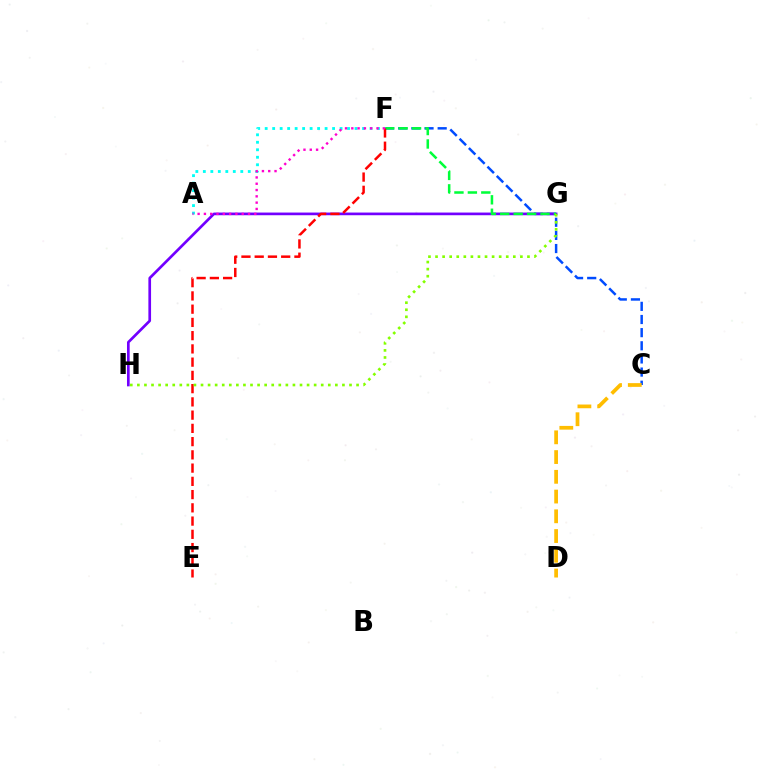{('C', 'F'): [{'color': '#004bff', 'line_style': 'dashed', 'thickness': 1.79}], ('G', 'H'): [{'color': '#7200ff', 'line_style': 'solid', 'thickness': 1.93}, {'color': '#84ff00', 'line_style': 'dotted', 'thickness': 1.92}], ('F', 'G'): [{'color': '#00ff39', 'line_style': 'dashed', 'thickness': 1.82}], ('A', 'F'): [{'color': '#00fff6', 'line_style': 'dotted', 'thickness': 2.03}, {'color': '#ff00cf', 'line_style': 'dotted', 'thickness': 1.71}], ('C', 'D'): [{'color': '#ffbd00', 'line_style': 'dashed', 'thickness': 2.68}], ('E', 'F'): [{'color': '#ff0000', 'line_style': 'dashed', 'thickness': 1.8}]}